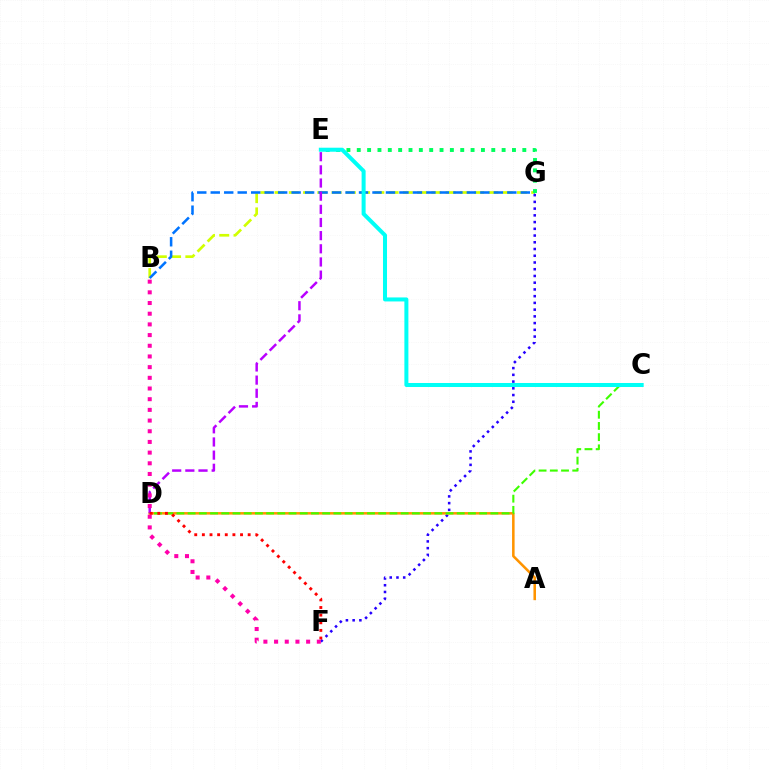{('F', 'G'): [{'color': '#2500ff', 'line_style': 'dotted', 'thickness': 1.83}], ('A', 'D'): [{'color': '#ff9400', 'line_style': 'solid', 'thickness': 1.83}], ('B', 'G'): [{'color': '#d1ff00', 'line_style': 'dashed', 'thickness': 1.94}, {'color': '#0074ff', 'line_style': 'dashed', 'thickness': 1.83}], ('C', 'D'): [{'color': '#3dff00', 'line_style': 'dashed', 'thickness': 1.52}], ('E', 'G'): [{'color': '#00ff5c', 'line_style': 'dotted', 'thickness': 2.81}], ('D', 'E'): [{'color': '#b900ff', 'line_style': 'dashed', 'thickness': 1.79}], ('C', 'E'): [{'color': '#00fff6', 'line_style': 'solid', 'thickness': 2.89}], ('D', 'F'): [{'color': '#ff0000', 'line_style': 'dotted', 'thickness': 2.07}], ('B', 'F'): [{'color': '#ff00ac', 'line_style': 'dotted', 'thickness': 2.9}]}